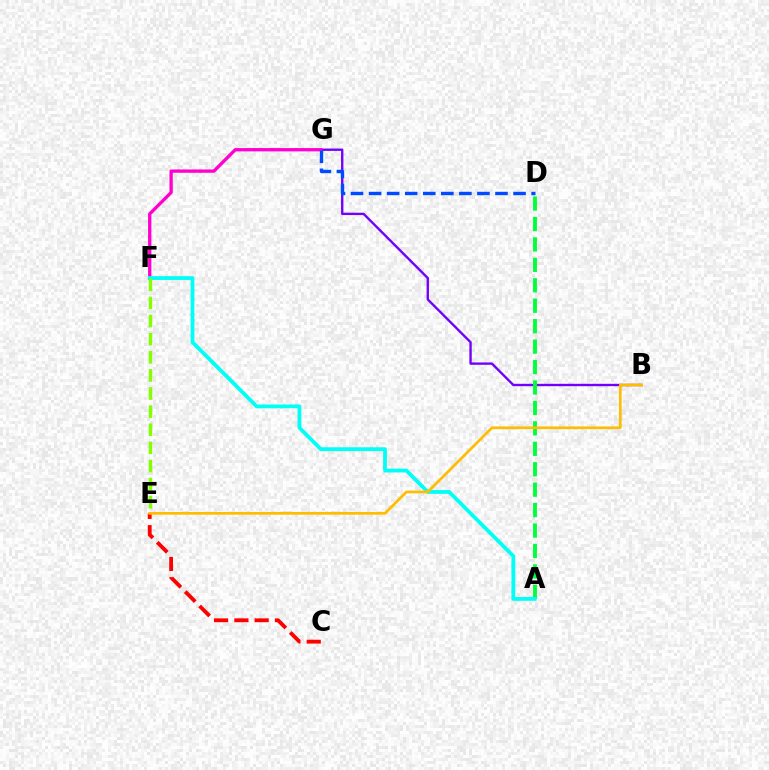{('B', 'G'): [{'color': '#7200ff', 'line_style': 'solid', 'thickness': 1.71}], ('C', 'E'): [{'color': '#ff0000', 'line_style': 'dashed', 'thickness': 2.76}], ('F', 'G'): [{'color': '#ff00cf', 'line_style': 'solid', 'thickness': 2.39}], ('A', 'D'): [{'color': '#00ff39', 'line_style': 'dashed', 'thickness': 2.78}], ('A', 'F'): [{'color': '#00fff6', 'line_style': 'solid', 'thickness': 2.73}], ('D', 'G'): [{'color': '#004bff', 'line_style': 'dashed', 'thickness': 2.45}], ('B', 'E'): [{'color': '#ffbd00', 'line_style': 'solid', 'thickness': 1.94}], ('E', 'F'): [{'color': '#84ff00', 'line_style': 'dashed', 'thickness': 2.46}]}